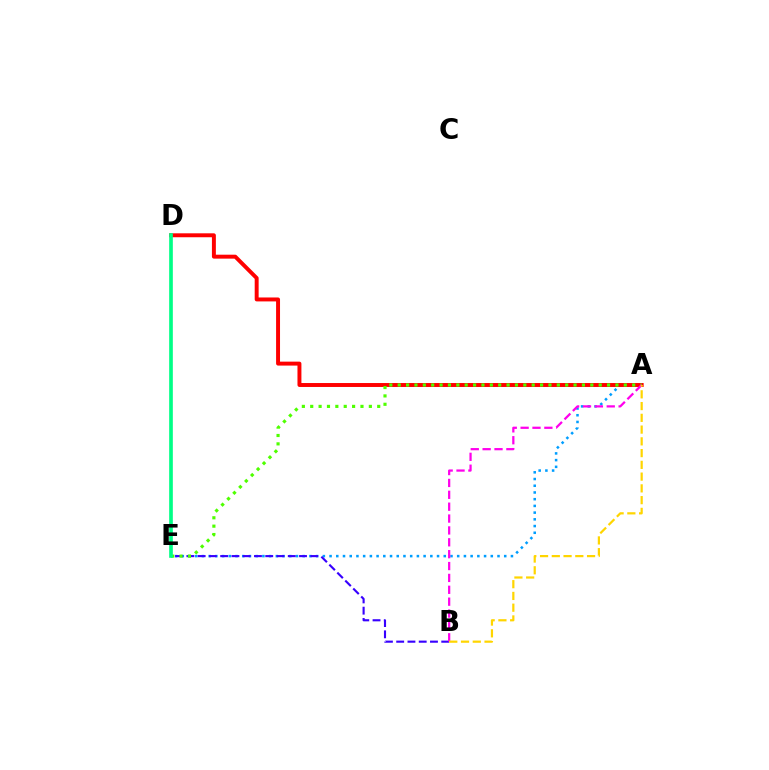{('A', 'E'): [{'color': '#009eff', 'line_style': 'dotted', 'thickness': 1.83}, {'color': '#4fff00', 'line_style': 'dotted', 'thickness': 2.28}], ('A', 'D'): [{'color': '#ff0000', 'line_style': 'solid', 'thickness': 2.84}], ('B', 'E'): [{'color': '#3700ff', 'line_style': 'dashed', 'thickness': 1.53}], ('A', 'B'): [{'color': '#ff00ed', 'line_style': 'dashed', 'thickness': 1.61}, {'color': '#ffd500', 'line_style': 'dashed', 'thickness': 1.6}], ('D', 'E'): [{'color': '#00ff86', 'line_style': 'solid', 'thickness': 2.64}]}